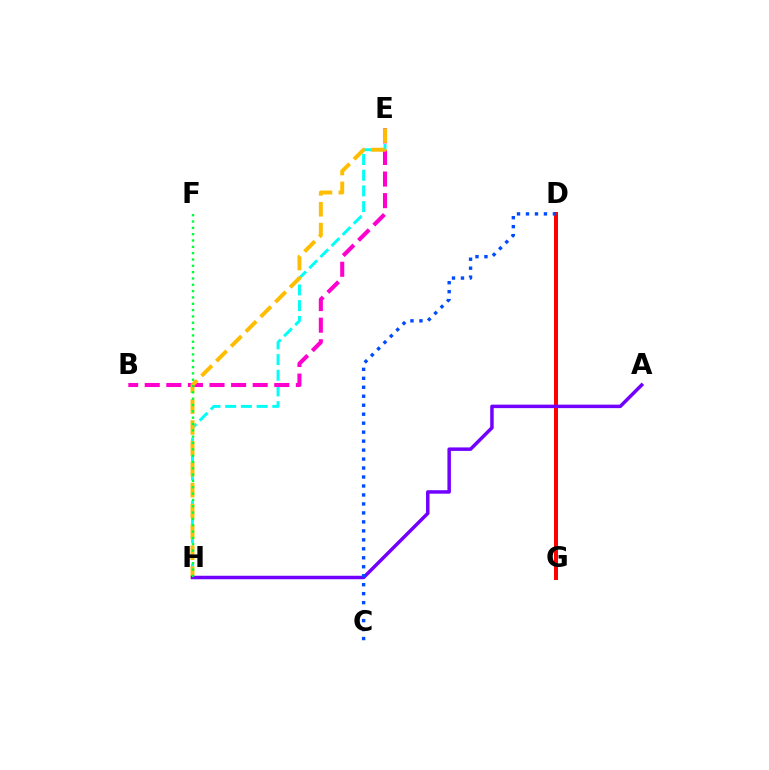{('E', 'H'): [{'color': '#00fff6', 'line_style': 'dashed', 'thickness': 2.13}, {'color': '#ffbd00', 'line_style': 'dashed', 'thickness': 2.84}], ('D', 'G'): [{'color': '#84ff00', 'line_style': 'solid', 'thickness': 2.87}, {'color': '#ff0000', 'line_style': 'solid', 'thickness': 2.87}], ('B', 'E'): [{'color': '#ff00cf', 'line_style': 'dashed', 'thickness': 2.93}], ('A', 'H'): [{'color': '#7200ff', 'line_style': 'solid', 'thickness': 2.51}], ('F', 'H'): [{'color': '#00ff39', 'line_style': 'dotted', 'thickness': 1.72}], ('C', 'D'): [{'color': '#004bff', 'line_style': 'dotted', 'thickness': 2.44}]}